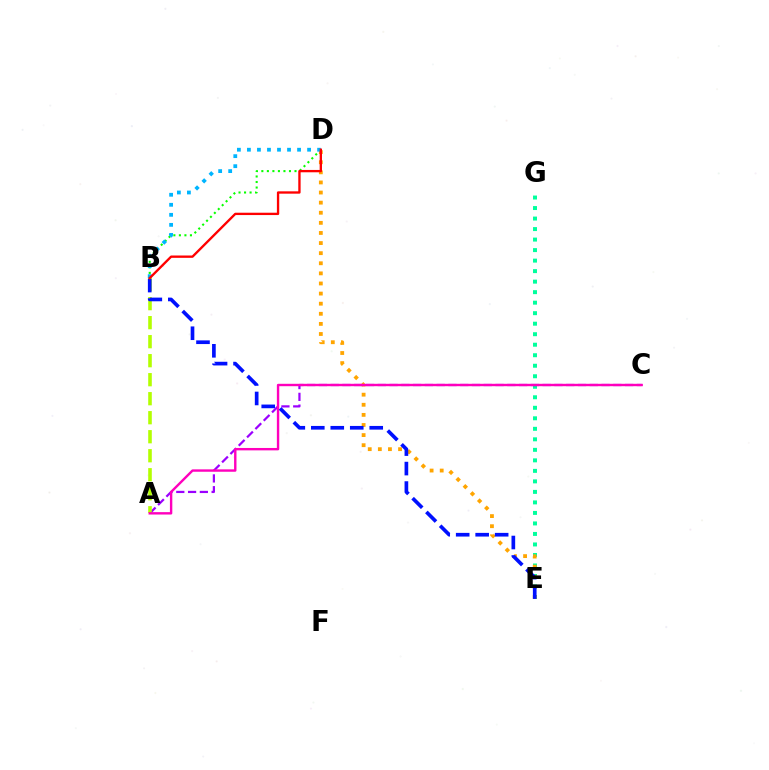{('E', 'G'): [{'color': '#00ff9d', 'line_style': 'dotted', 'thickness': 2.86}], ('B', 'D'): [{'color': '#08ff00', 'line_style': 'dotted', 'thickness': 1.5}, {'color': '#00b5ff', 'line_style': 'dotted', 'thickness': 2.72}, {'color': '#ff0000', 'line_style': 'solid', 'thickness': 1.68}], ('D', 'E'): [{'color': '#ffa500', 'line_style': 'dotted', 'thickness': 2.75}], ('A', 'C'): [{'color': '#9b00ff', 'line_style': 'dashed', 'thickness': 1.6}, {'color': '#ff00bd', 'line_style': 'solid', 'thickness': 1.73}], ('A', 'B'): [{'color': '#b3ff00', 'line_style': 'dashed', 'thickness': 2.58}], ('B', 'E'): [{'color': '#0010ff', 'line_style': 'dashed', 'thickness': 2.65}]}